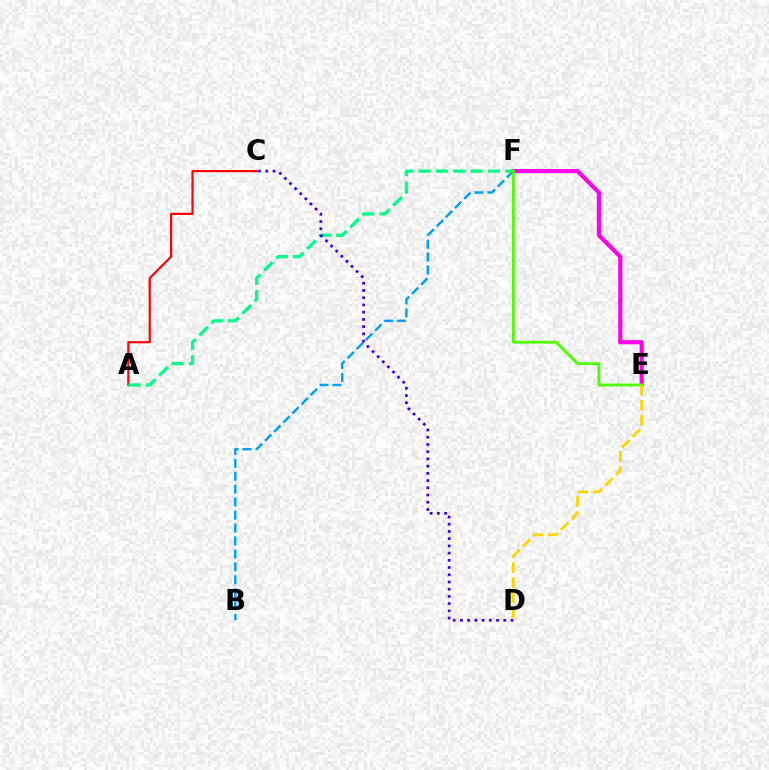{('B', 'F'): [{'color': '#009eff', 'line_style': 'dashed', 'thickness': 1.76}], ('A', 'C'): [{'color': '#ff0000', 'line_style': 'solid', 'thickness': 1.57}], ('E', 'F'): [{'color': '#ff00ed', 'line_style': 'solid', 'thickness': 2.97}, {'color': '#4fff00', 'line_style': 'solid', 'thickness': 2.06}], ('A', 'F'): [{'color': '#00ff86', 'line_style': 'dashed', 'thickness': 2.36}], ('C', 'D'): [{'color': '#3700ff', 'line_style': 'dotted', 'thickness': 1.96}], ('D', 'E'): [{'color': '#ffd500', 'line_style': 'dashed', 'thickness': 2.04}]}